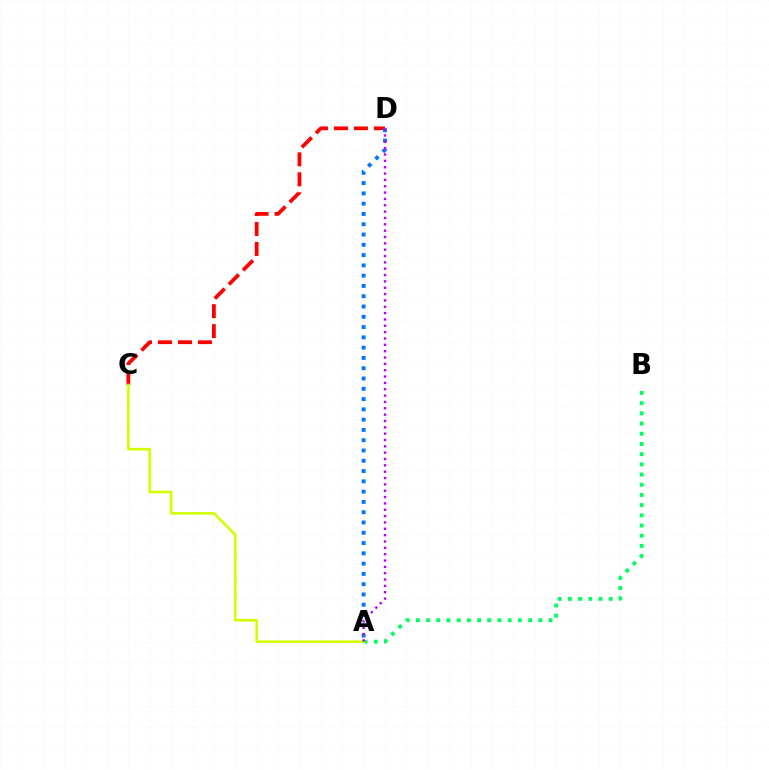{('C', 'D'): [{'color': '#ff0000', 'line_style': 'dashed', 'thickness': 2.71}], ('A', 'D'): [{'color': '#0074ff', 'line_style': 'dotted', 'thickness': 2.79}, {'color': '#b900ff', 'line_style': 'dotted', 'thickness': 1.72}], ('A', 'B'): [{'color': '#00ff5c', 'line_style': 'dotted', 'thickness': 2.77}], ('A', 'C'): [{'color': '#d1ff00', 'line_style': 'solid', 'thickness': 1.9}]}